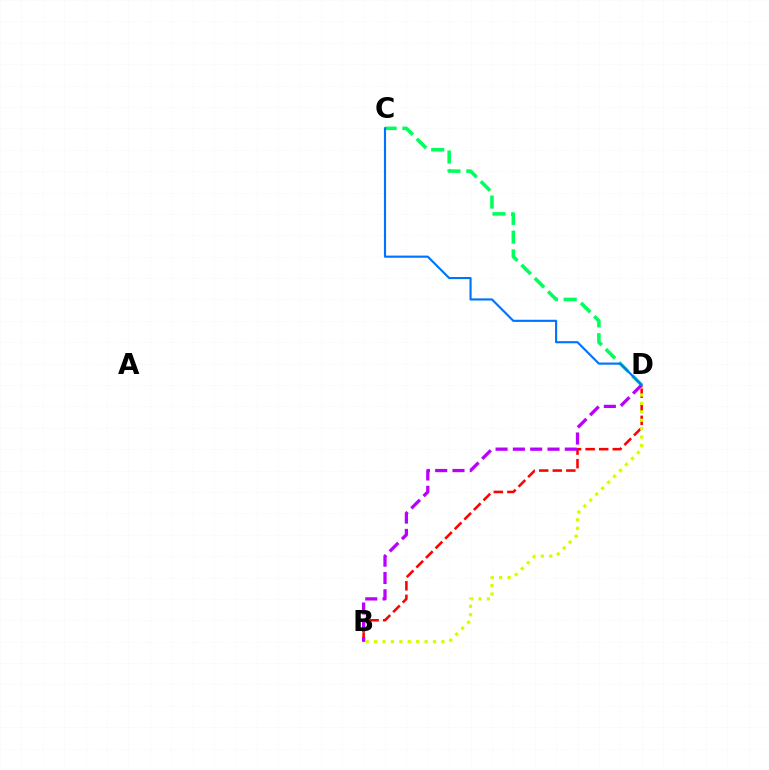{('C', 'D'): [{'color': '#00ff5c', 'line_style': 'dashed', 'thickness': 2.56}, {'color': '#0074ff', 'line_style': 'solid', 'thickness': 1.55}], ('B', 'D'): [{'color': '#ff0000', 'line_style': 'dashed', 'thickness': 1.84}, {'color': '#d1ff00', 'line_style': 'dotted', 'thickness': 2.29}, {'color': '#b900ff', 'line_style': 'dashed', 'thickness': 2.35}]}